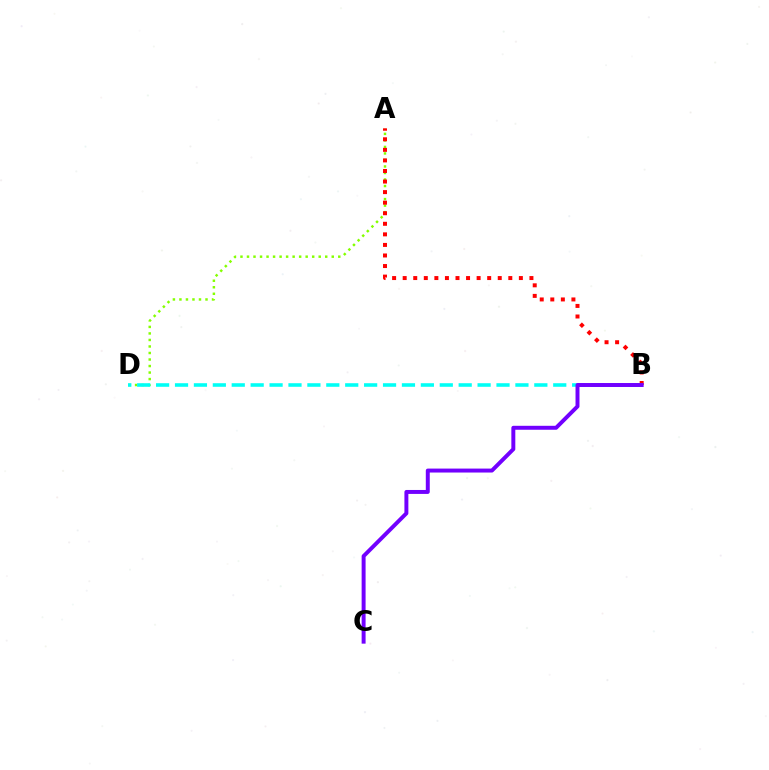{('A', 'D'): [{'color': '#84ff00', 'line_style': 'dotted', 'thickness': 1.77}], ('A', 'B'): [{'color': '#ff0000', 'line_style': 'dotted', 'thickness': 2.87}], ('B', 'D'): [{'color': '#00fff6', 'line_style': 'dashed', 'thickness': 2.57}], ('B', 'C'): [{'color': '#7200ff', 'line_style': 'solid', 'thickness': 2.85}]}